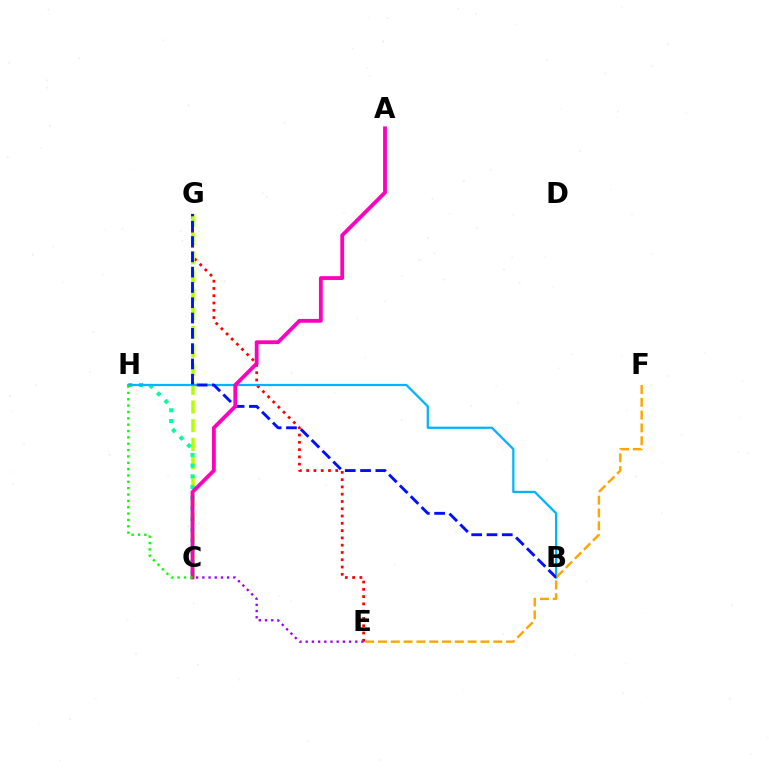{('E', 'G'): [{'color': '#ff0000', 'line_style': 'dotted', 'thickness': 1.98}], ('C', 'G'): [{'color': '#b3ff00', 'line_style': 'dashed', 'thickness': 2.53}], ('C', 'H'): [{'color': '#00ff9d', 'line_style': 'dotted', 'thickness': 2.91}, {'color': '#08ff00', 'line_style': 'dotted', 'thickness': 1.73}], ('B', 'H'): [{'color': '#00b5ff', 'line_style': 'solid', 'thickness': 1.63}], ('B', 'G'): [{'color': '#0010ff', 'line_style': 'dashed', 'thickness': 2.08}], ('A', 'C'): [{'color': '#ff00bd', 'line_style': 'solid', 'thickness': 2.74}], ('E', 'F'): [{'color': '#ffa500', 'line_style': 'dashed', 'thickness': 1.74}], ('C', 'E'): [{'color': '#9b00ff', 'line_style': 'dotted', 'thickness': 1.68}]}